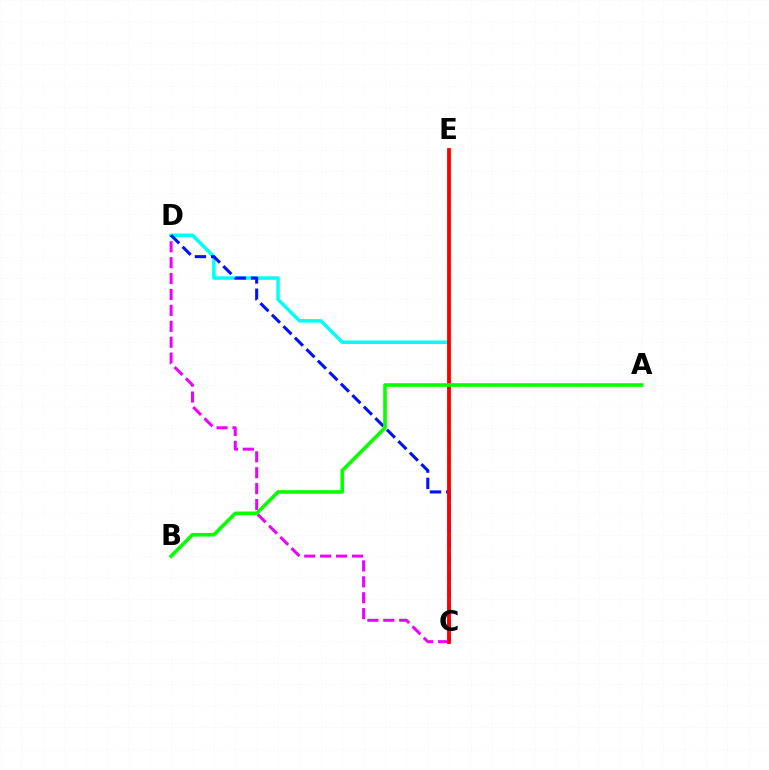{('C', 'D'): [{'color': '#00fff6', 'line_style': 'solid', 'thickness': 2.51}, {'color': '#ee00ff', 'line_style': 'dashed', 'thickness': 2.16}, {'color': '#0010ff', 'line_style': 'dashed', 'thickness': 2.21}], ('C', 'E'): [{'color': '#fcf500', 'line_style': 'solid', 'thickness': 2.03}, {'color': '#ff0000', 'line_style': 'solid', 'thickness': 2.74}], ('A', 'B'): [{'color': '#08ff00', 'line_style': 'solid', 'thickness': 2.59}]}